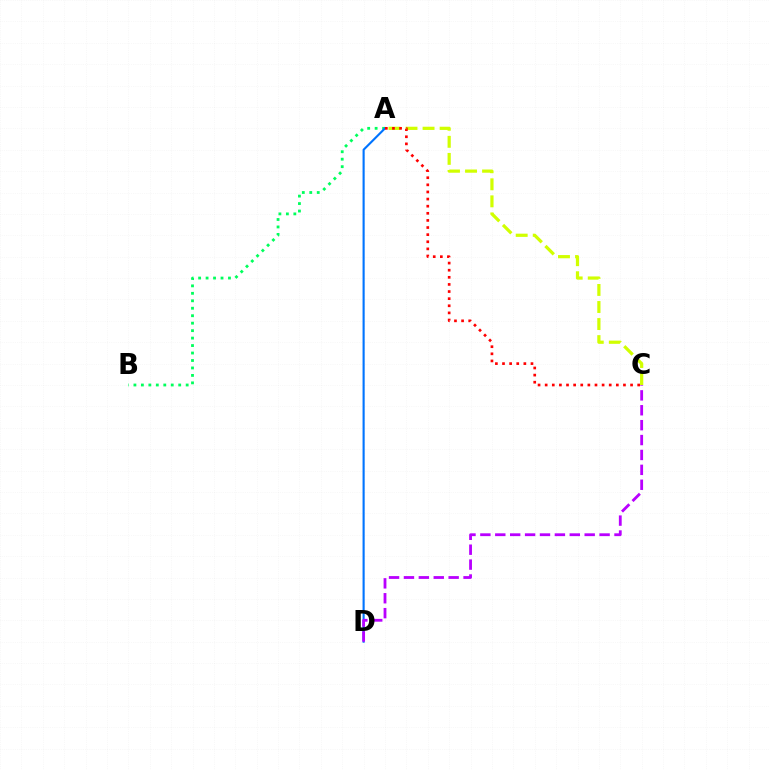{('A', 'C'): [{'color': '#d1ff00', 'line_style': 'dashed', 'thickness': 2.32}, {'color': '#ff0000', 'line_style': 'dotted', 'thickness': 1.93}], ('A', 'B'): [{'color': '#00ff5c', 'line_style': 'dotted', 'thickness': 2.03}], ('A', 'D'): [{'color': '#0074ff', 'line_style': 'solid', 'thickness': 1.53}], ('C', 'D'): [{'color': '#b900ff', 'line_style': 'dashed', 'thickness': 2.02}]}